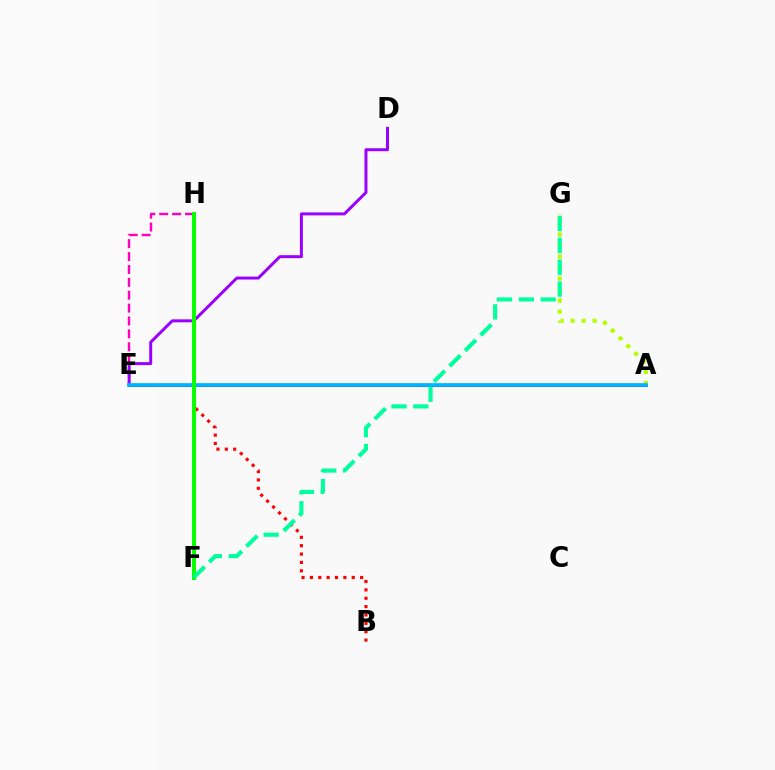{('E', 'H'): [{'color': '#ff00bd', 'line_style': 'dashed', 'thickness': 1.75}], ('A', 'G'): [{'color': '#b3ff00', 'line_style': 'dotted', 'thickness': 2.99}], ('F', 'H'): [{'color': '#ffa500', 'line_style': 'solid', 'thickness': 2.17}, {'color': '#08ff00', 'line_style': 'solid', 'thickness': 2.86}], ('B', 'H'): [{'color': '#ff0000', 'line_style': 'dotted', 'thickness': 2.27}], ('A', 'E'): [{'color': '#0010ff', 'line_style': 'solid', 'thickness': 1.96}, {'color': '#00b5ff', 'line_style': 'solid', 'thickness': 2.65}], ('D', 'E'): [{'color': '#9b00ff', 'line_style': 'solid', 'thickness': 2.14}], ('F', 'G'): [{'color': '#00ff9d', 'line_style': 'dashed', 'thickness': 2.97}]}